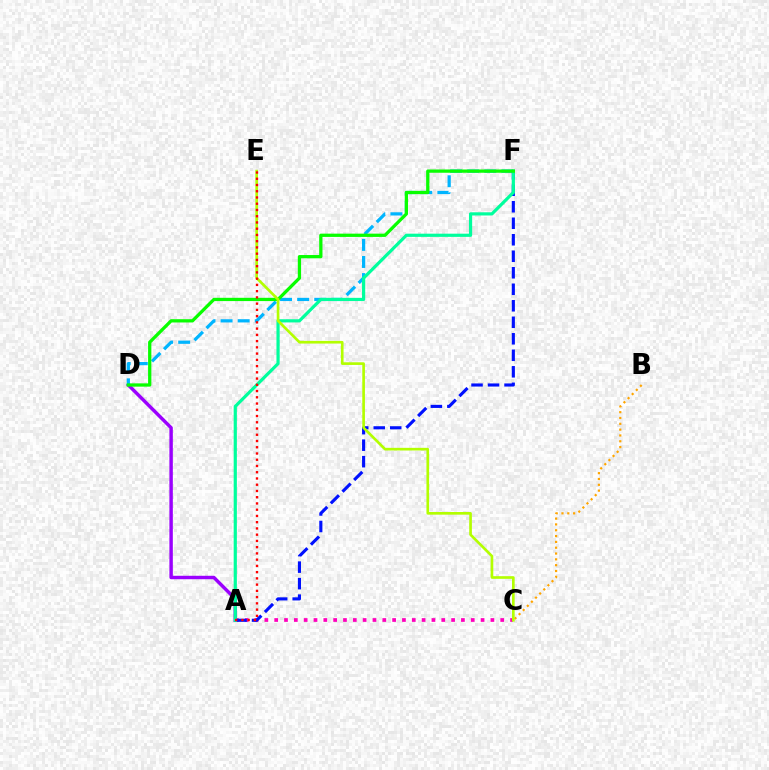{('A', 'D'): [{'color': '#9b00ff', 'line_style': 'solid', 'thickness': 2.48}], ('D', 'F'): [{'color': '#00b5ff', 'line_style': 'dashed', 'thickness': 2.32}, {'color': '#08ff00', 'line_style': 'solid', 'thickness': 2.35}], ('A', 'C'): [{'color': '#ff00bd', 'line_style': 'dotted', 'thickness': 2.67}], ('A', 'F'): [{'color': '#0010ff', 'line_style': 'dashed', 'thickness': 2.24}, {'color': '#00ff9d', 'line_style': 'solid', 'thickness': 2.3}], ('B', 'C'): [{'color': '#ffa500', 'line_style': 'dotted', 'thickness': 1.58}], ('C', 'E'): [{'color': '#b3ff00', 'line_style': 'solid', 'thickness': 1.91}], ('A', 'E'): [{'color': '#ff0000', 'line_style': 'dotted', 'thickness': 1.7}]}